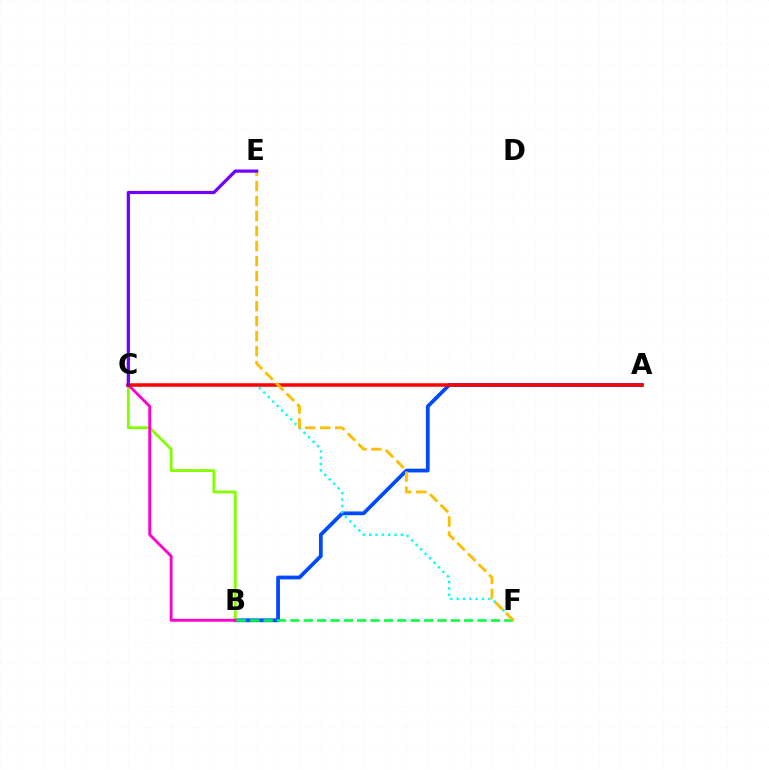{('A', 'B'): [{'color': '#004bff', 'line_style': 'solid', 'thickness': 2.72}], ('C', 'F'): [{'color': '#00fff6', 'line_style': 'dotted', 'thickness': 1.72}], ('B', 'C'): [{'color': '#84ff00', 'line_style': 'solid', 'thickness': 2.03}, {'color': '#ff00cf', 'line_style': 'solid', 'thickness': 2.06}], ('A', 'C'): [{'color': '#ff0000', 'line_style': 'solid', 'thickness': 2.52}], ('B', 'F'): [{'color': '#00ff39', 'line_style': 'dashed', 'thickness': 1.82}], ('E', 'F'): [{'color': '#ffbd00', 'line_style': 'dashed', 'thickness': 2.04}], ('C', 'E'): [{'color': '#7200ff', 'line_style': 'solid', 'thickness': 2.31}]}